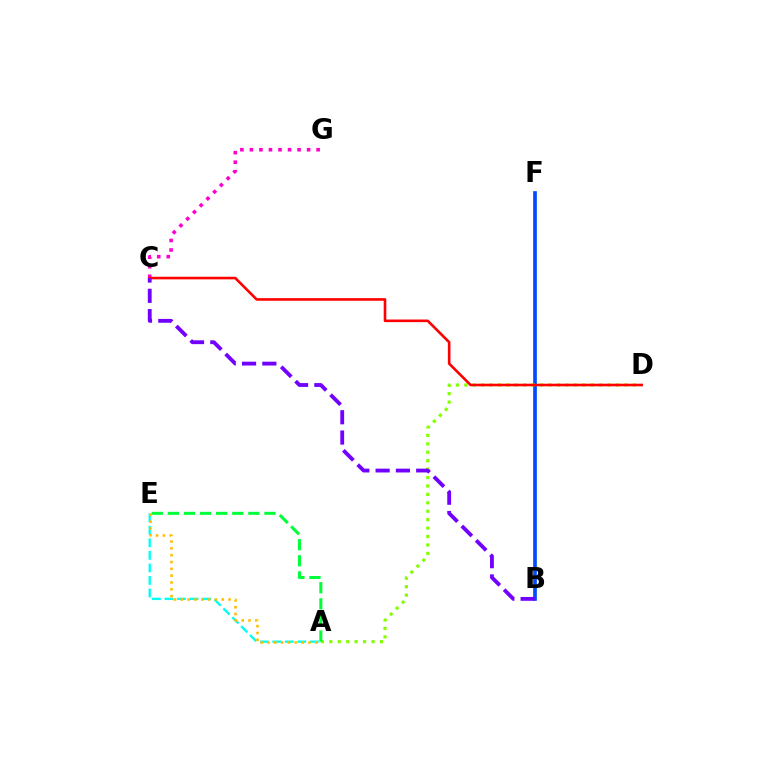{('B', 'F'): [{'color': '#004bff', 'line_style': 'solid', 'thickness': 2.65}], ('C', 'G'): [{'color': '#ff00cf', 'line_style': 'dotted', 'thickness': 2.59}], ('A', 'E'): [{'color': '#00fff6', 'line_style': 'dashed', 'thickness': 1.71}, {'color': '#ffbd00', 'line_style': 'dotted', 'thickness': 1.85}, {'color': '#00ff39', 'line_style': 'dashed', 'thickness': 2.19}], ('A', 'D'): [{'color': '#84ff00', 'line_style': 'dotted', 'thickness': 2.29}], ('C', 'D'): [{'color': '#ff0000', 'line_style': 'solid', 'thickness': 1.88}], ('B', 'C'): [{'color': '#7200ff', 'line_style': 'dashed', 'thickness': 2.76}]}